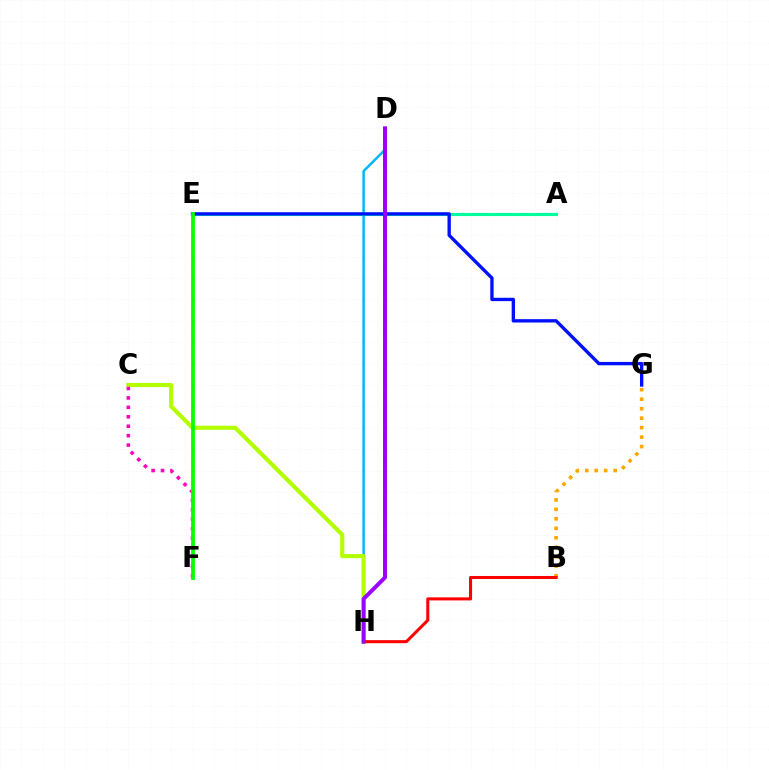{('D', 'H'): [{'color': '#00b5ff', 'line_style': 'solid', 'thickness': 1.77}, {'color': '#9b00ff', 'line_style': 'solid', 'thickness': 2.84}], ('C', 'H'): [{'color': '#b3ff00', 'line_style': 'solid', 'thickness': 2.99}], ('B', 'G'): [{'color': '#ffa500', 'line_style': 'dotted', 'thickness': 2.58}], ('A', 'E'): [{'color': '#00ff9d', 'line_style': 'solid', 'thickness': 2.26}], ('C', 'F'): [{'color': '#ff00bd', 'line_style': 'dotted', 'thickness': 2.56}], ('B', 'H'): [{'color': '#ff0000', 'line_style': 'solid', 'thickness': 2.2}], ('E', 'G'): [{'color': '#0010ff', 'line_style': 'solid', 'thickness': 2.41}], ('E', 'F'): [{'color': '#08ff00', 'line_style': 'solid', 'thickness': 2.71}]}